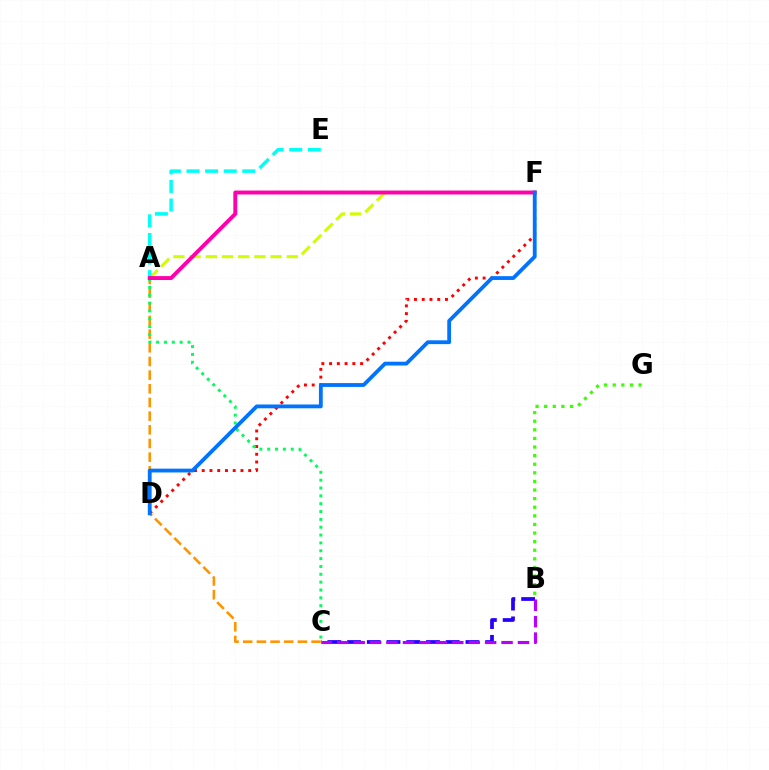{('D', 'F'): [{'color': '#ff0000', 'line_style': 'dotted', 'thickness': 2.11}, {'color': '#0074ff', 'line_style': 'solid', 'thickness': 2.74}], ('A', 'C'): [{'color': '#ff9400', 'line_style': 'dashed', 'thickness': 1.86}, {'color': '#00ff5c', 'line_style': 'dotted', 'thickness': 2.13}], ('B', 'C'): [{'color': '#2500ff', 'line_style': 'dashed', 'thickness': 2.68}, {'color': '#b900ff', 'line_style': 'dashed', 'thickness': 2.23}], ('A', 'F'): [{'color': '#d1ff00', 'line_style': 'dashed', 'thickness': 2.2}, {'color': '#ff00ac', 'line_style': 'solid', 'thickness': 2.82}], ('B', 'G'): [{'color': '#3dff00', 'line_style': 'dotted', 'thickness': 2.34}], ('A', 'E'): [{'color': '#00fff6', 'line_style': 'dashed', 'thickness': 2.53}]}